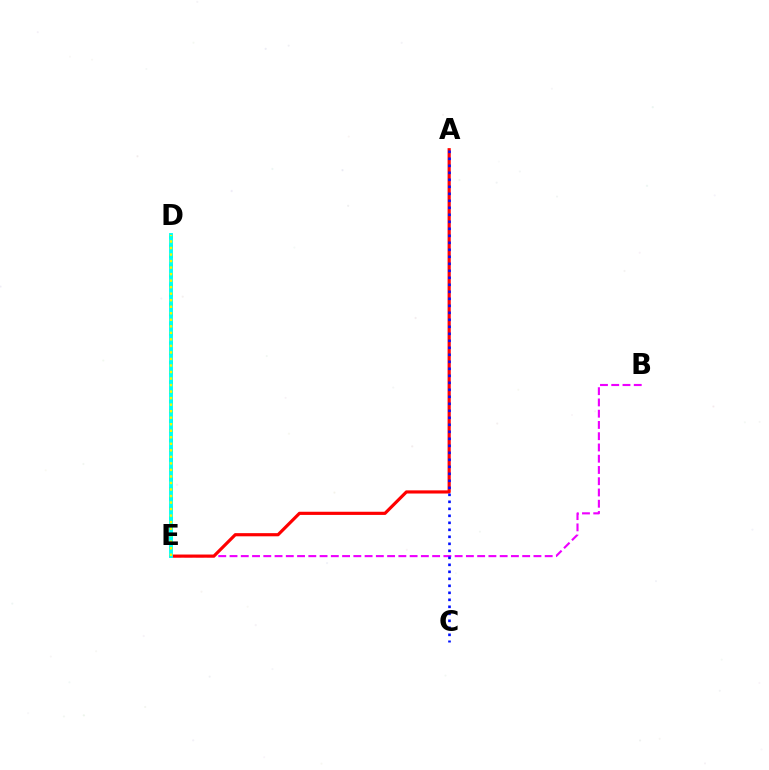{('B', 'E'): [{'color': '#ee00ff', 'line_style': 'dashed', 'thickness': 1.53}], ('D', 'E'): [{'color': '#08ff00', 'line_style': 'dotted', 'thickness': 2.63}, {'color': '#00fff6', 'line_style': 'solid', 'thickness': 2.8}, {'color': '#fcf500', 'line_style': 'dotted', 'thickness': 1.77}], ('A', 'E'): [{'color': '#ff0000', 'line_style': 'solid', 'thickness': 2.28}], ('A', 'C'): [{'color': '#0010ff', 'line_style': 'dotted', 'thickness': 1.9}]}